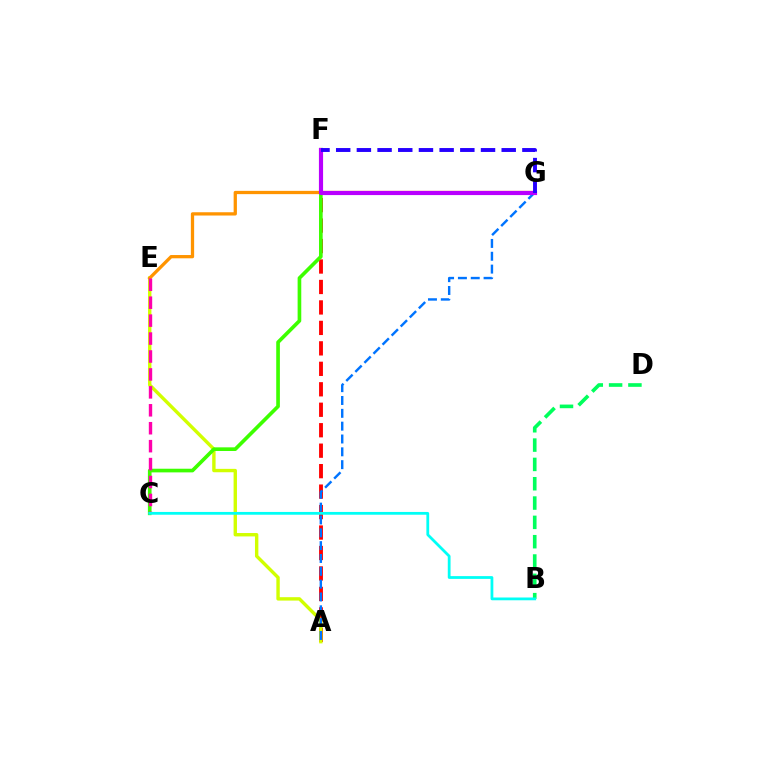{('A', 'F'): [{'color': '#ff0000', 'line_style': 'dashed', 'thickness': 2.78}], ('B', 'D'): [{'color': '#00ff5c', 'line_style': 'dashed', 'thickness': 2.62}], ('A', 'E'): [{'color': '#d1ff00', 'line_style': 'solid', 'thickness': 2.44}], ('E', 'G'): [{'color': '#ff9400', 'line_style': 'solid', 'thickness': 2.36}], ('C', 'F'): [{'color': '#3dff00', 'line_style': 'solid', 'thickness': 2.63}], ('A', 'G'): [{'color': '#0074ff', 'line_style': 'dashed', 'thickness': 1.74}], ('F', 'G'): [{'color': '#b900ff', 'line_style': 'solid', 'thickness': 2.99}, {'color': '#2500ff', 'line_style': 'dashed', 'thickness': 2.81}], ('C', 'E'): [{'color': '#ff00ac', 'line_style': 'dashed', 'thickness': 2.44}], ('B', 'C'): [{'color': '#00fff6', 'line_style': 'solid', 'thickness': 2.0}]}